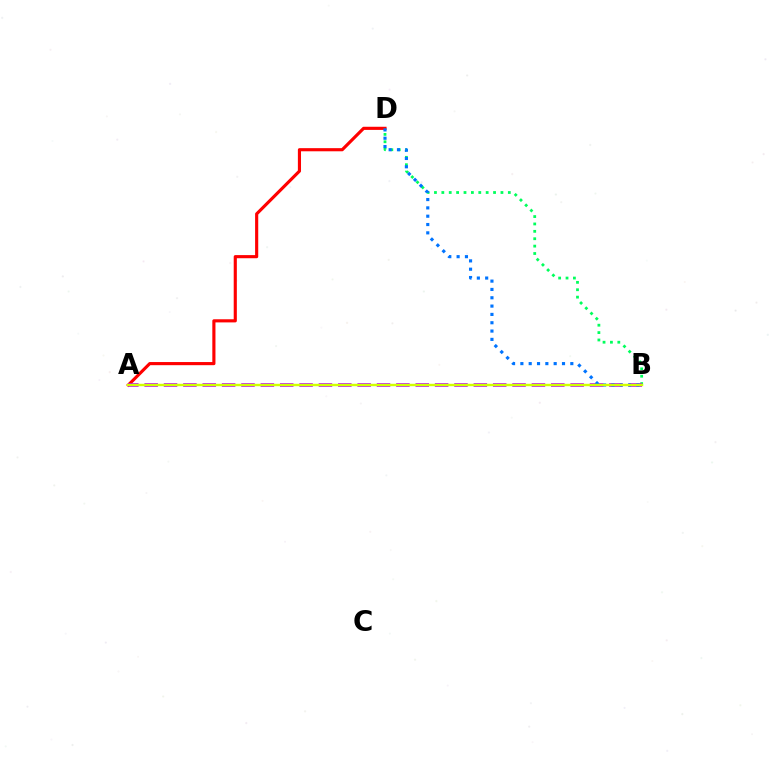{('B', 'D'): [{'color': '#00ff5c', 'line_style': 'dotted', 'thickness': 2.01}, {'color': '#0074ff', 'line_style': 'dotted', 'thickness': 2.26}], ('A', 'D'): [{'color': '#ff0000', 'line_style': 'solid', 'thickness': 2.26}], ('A', 'B'): [{'color': '#b900ff', 'line_style': 'dashed', 'thickness': 2.63}, {'color': '#d1ff00', 'line_style': 'solid', 'thickness': 1.74}]}